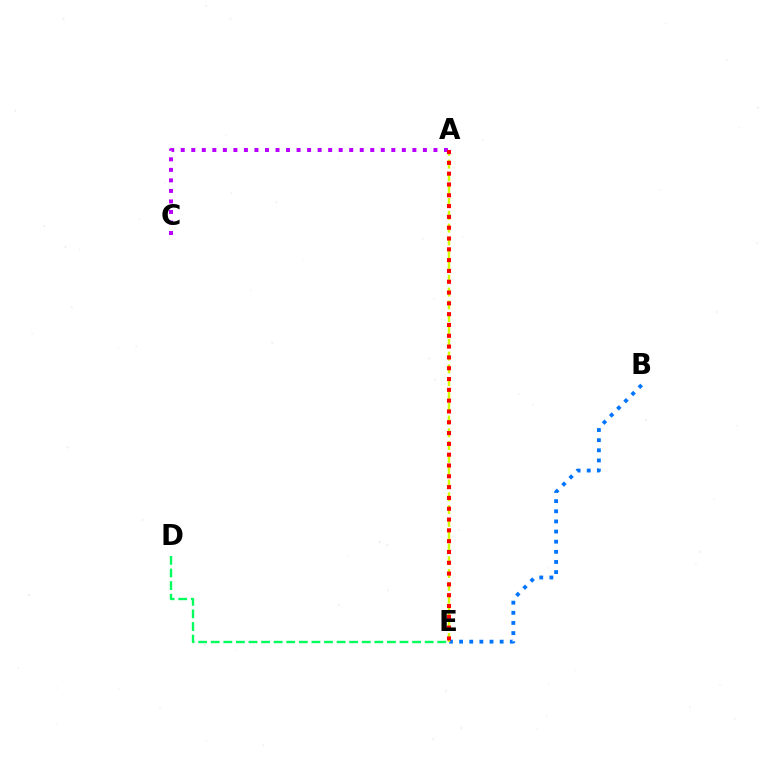{('B', 'E'): [{'color': '#0074ff', 'line_style': 'dotted', 'thickness': 2.75}], ('A', 'C'): [{'color': '#b900ff', 'line_style': 'dotted', 'thickness': 2.86}], ('A', 'E'): [{'color': '#d1ff00', 'line_style': 'dashed', 'thickness': 1.74}, {'color': '#ff0000', 'line_style': 'dotted', 'thickness': 2.94}], ('D', 'E'): [{'color': '#00ff5c', 'line_style': 'dashed', 'thickness': 1.71}]}